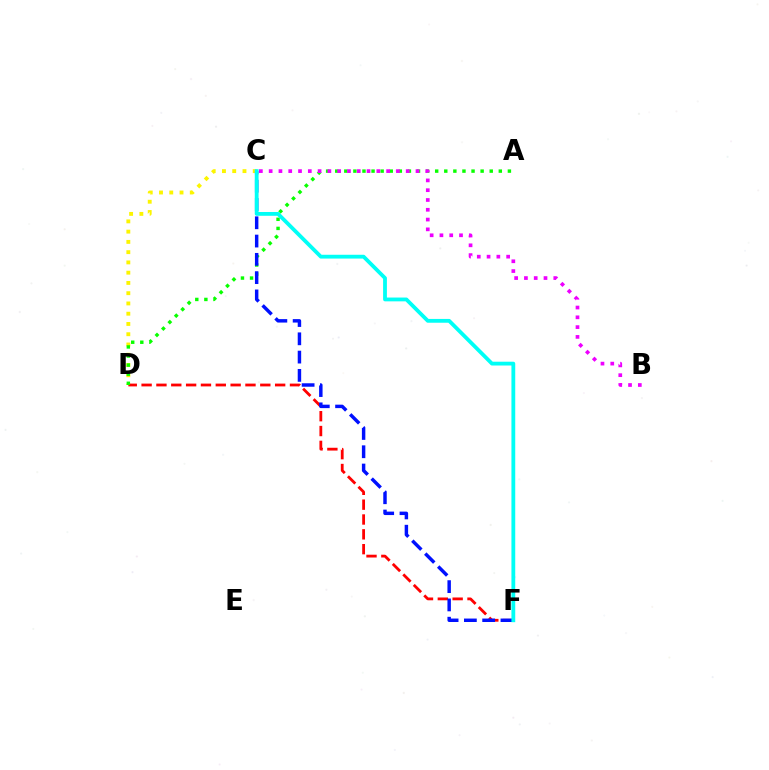{('C', 'D'): [{'color': '#fcf500', 'line_style': 'dotted', 'thickness': 2.79}], ('D', 'F'): [{'color': '#ff0000', 'line_style': 'dashed', 'thickness': 2.02}], ('A', 'D'): [{'color': '#08ff00', 'line_style': 'dotted', 'thickness': 2.47}], ('C', 'F'): [{'color': '#0010ff', 'line_style': 'dashed', 'thickness': 2.48}, {'color': '#00fff6', 'line_style': 'solid', 'thickness': 2.74}], ('B', 'C'): [{'color': '#ee00ff', 'line_style': 'dotted', 'thickness': 2.66}]}